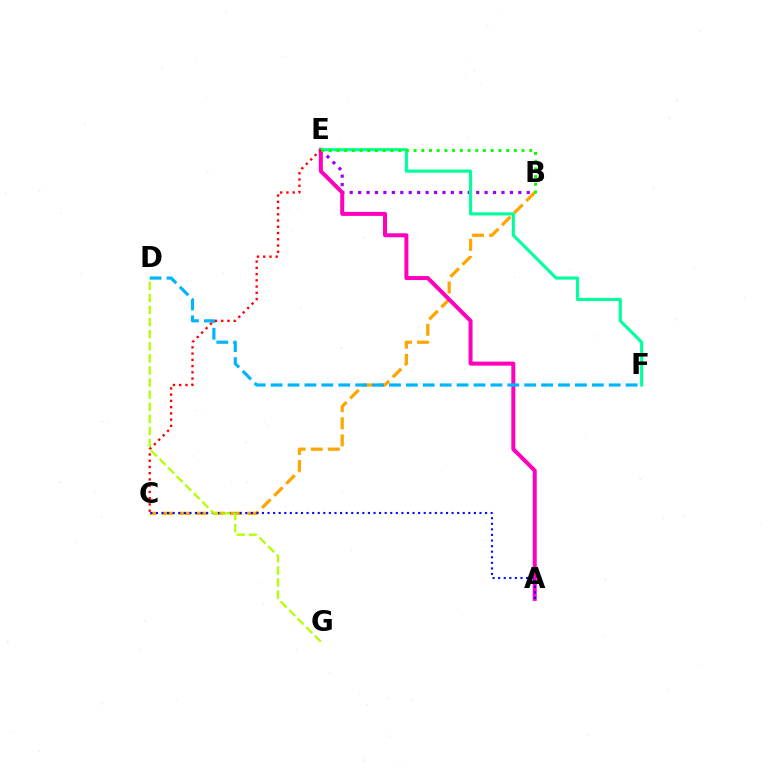{('B', 'C'): [{'color': '#ffa500', 'line_style': 'dashed', 'thickness': 2.32}], ('B', 'E'): [{'color': '#9b00ff', 'line_style': 'dotted', 'thickness': 2.29}, {'color': '#08ff00', 'line_style': 'dotted', 'thickness': 2.1}], ('A', 'E'): [{'color': '#ff00bd', 'line_style': 'solid', 'thickness': 2.88}], ('A', 'C'): [{'color': '#0010ff', 'line_style': 'dotted', 'thickness': 1.52}], ('D', 'F'): [{'color': '#00b5ff', 'line_style': 'dashed', 'thickness': 2.3}], ('D', 'G'): [{'color': '#b3ff00', 'line_style': 'dashed', 'thickness': 1.64}], ('E', 'F'): [{'color': '#00ff9d', 'line_style': 'solid', 'thickness': 2.25}], ('C', 'E'): [{'color': '#ff0000', 'line_style': 'dotted', 'thickness': 1.7}]}